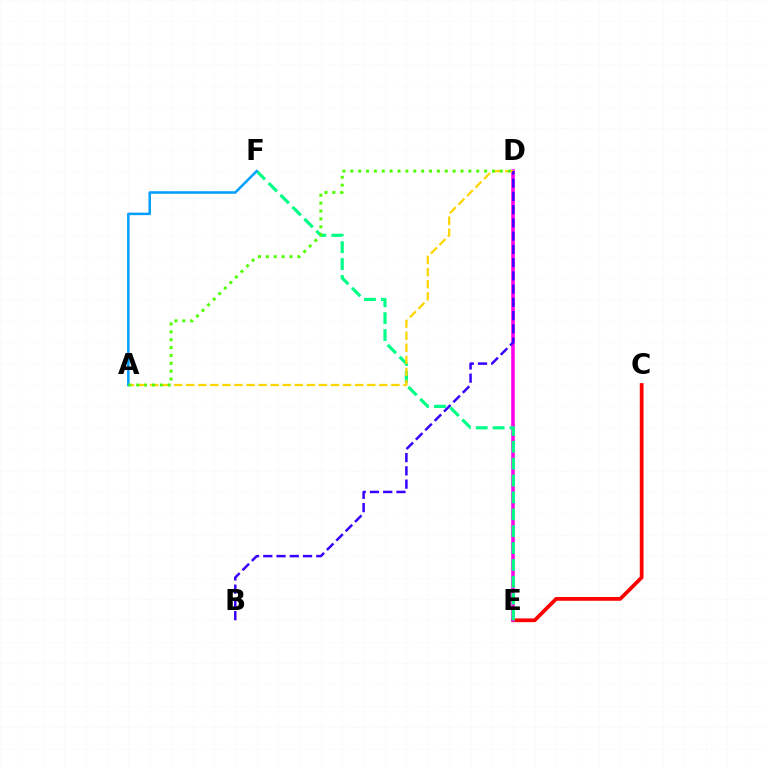{('C', 'E'): [{'color': '#ff0000', 'line_style': 'solid', 'thickness': 2.7}], ('D', 'E'): [{'color': '#ff00ed', 'line_style': 'solid', 'thickness': 2.56}], ('E', 'F'): [{'color': '#00ff86', 'line_style': 'dashed', 'thickness': 2.29}], ('A', 'D'): [{'color': '#ffd500', 'line_style': 'dashed', 'thickness': 1.64}, {'color': '#4fff00', 'line_style': 'dotted', 'thickness': 2.14}], ('A', 'F'): [{'color': '#009eff', 'line_style': 'solid', 'thickness': 1.81}], ('B', 'D'): [{'color': '#3700ff', 'line_style': 'dashed', 'thickness': 1.8}]}